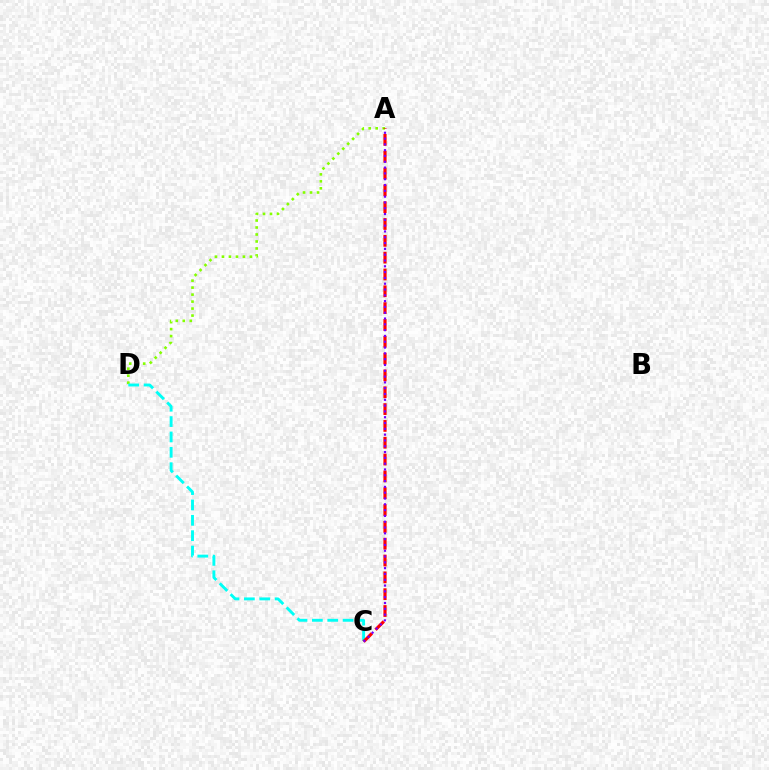{('A', 'D'): [{'color': '#84ff00', 'line_style': 'dotted', 'thickness': 1.9}], ('C', 'D'): [{'color': '#00fff6', 'line_style': 'dashed', 'thickness': 2.09}], ('A', 'C'): [{'color': '#ff0000', 'line_style': 'dashed', 'thickness': 2.29}, {'color': '#7200ff', 'line_style': 'dotted', 'thickness': 1.58}]}